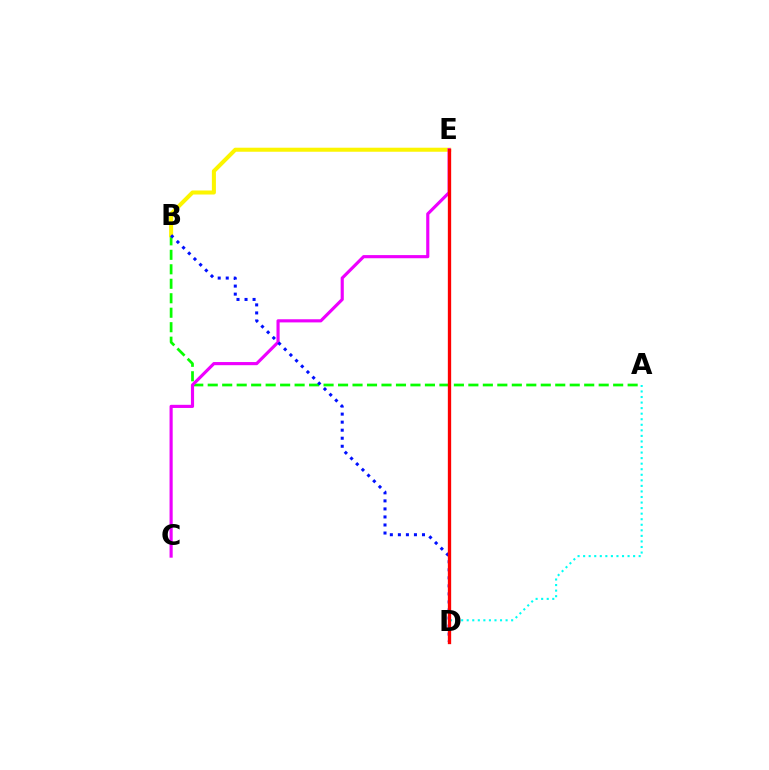{('A', 'B'): [{'color': '#08ff00', 'line_style': 'dashed', 'thickness': 1.97}], ('B', 'E'): [{'color': '#fcf500', 'line_style': 'solid', 'thickness': 2.9}], ('C', 'E'): [{'color': '#ee00ff', 'line_style': 'solid', 'thickness': 2.27}], ('B', 'D'): [{'color': '#0010ff', 'line_style': 'dotted', 'thickness': 2.18}], ('A', 'D'): [{'color': '#00fff6', 'line_style': 'dotted', 'thickness': 1.51}], ('D', 'E'): [{'color': '#ff0000', 'line_style': 'solid', 'thickness': 2.39}]}